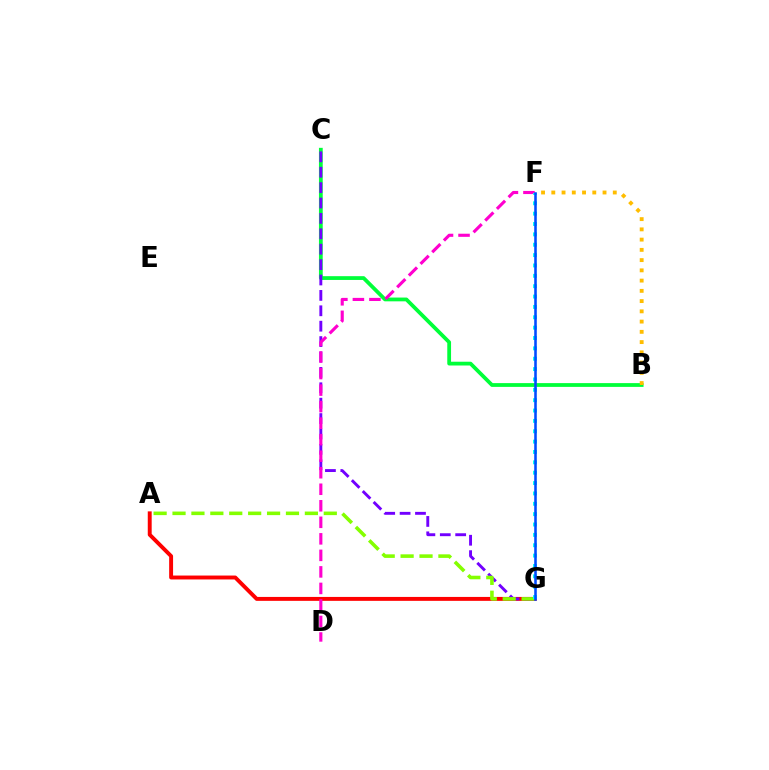{('A', 'G'): [{'color': '#ff0000', 'line_style': 'solid', 'thickness': 2.82}, {'color': '#84ff00', 'line_style': 'dashed', 'thickness': 2.57}], ('B', 'C'): [{'color': '#00ff39', 'line_style': 'solid', 'thickness': 2.72}], ('B', 'F'): [{'color': '#ffbd00', 'line_style': 'dotted', 'thickness': 2.78}], ('C', 'G'): [{'color': '#7200ff', 'line_style': 'dashed', 'thickness': 2.09}], ('D', 'F'): [{'color': '#ff00cf', 'line_style': 'dashed', 'thickness': 2.25}], ('F', 'G'): [{'color': '#00fff6', 'line_style': 'dotted', 'thickness': 2.82}, {'color': '#004bff', 'line_style': 'solid', 'thickness': 1.84}]}